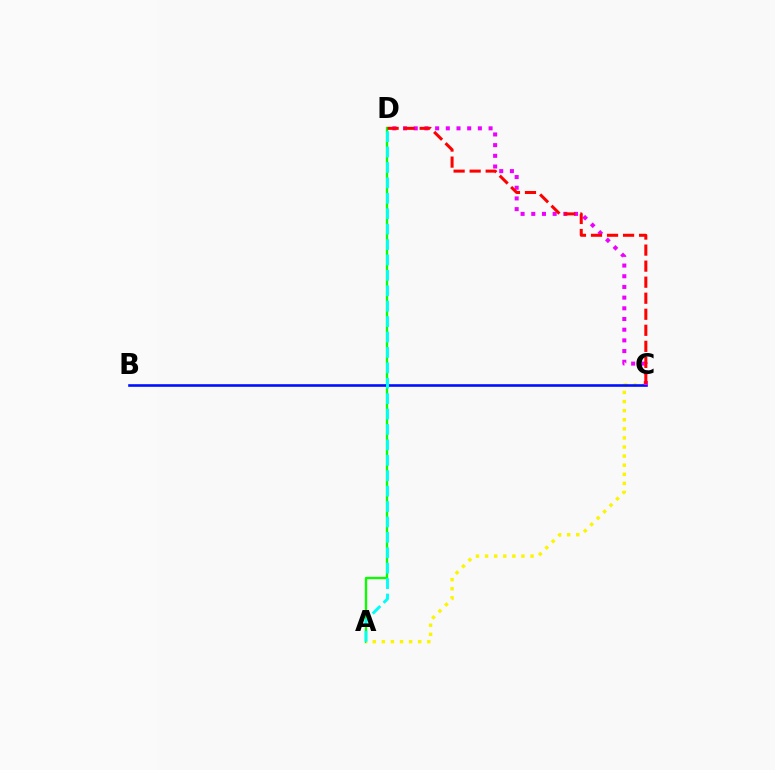{('A', 'D'): [{'color': '#08ff00', 'line_style': 'solid', 'thickness': 1.67}, {'color': '#00fff6', 'line_style': 'dashed', 'thickness': 2.09}], ('A', 'C'): [{'color': '#fcf500', 'line_style': 'dotted', 'thickness': 2.47}], ('B', 'C'): [{'color': '#0010ff', 'line_style': 'solid', 'thickness': 1.88}], ('C', 'D'): [{'color': '#ee00ff', 'line_style': 'dotted', 'thickness': 2.9}, {'color': '#ff0000', 'line_style': 'dashed', 'thickness': 2.18}]}